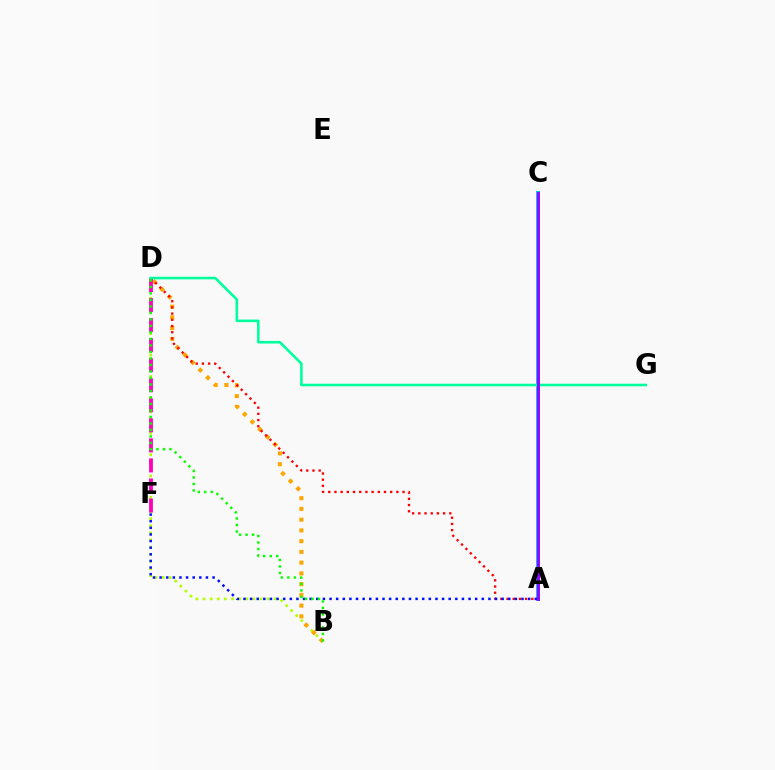{('B', 'D'): [{'color': '#b3ff00', 'line_style': 'dotted', 'thickness': 1.93}, {'color': '#ffa500', 'line_style': 'dotted', 'thickness': 2.92}, {'color': '#08ff00', 'line_style': 'dotted', 'thickness': 1.77}], ('A', 'C'): [{'color': '#00b5ff', 'line_style': 'solid', 'thickness': 2.8}, {'color': '#9b00ff', 'line_style': 'solid', 'thickness': 2.06}], ('D', 'F'): [{'color': '#ff00bd', 'line_style': 'dashed', 'thickness': 2.72}], ('A', 'D'): [{'color': '#ff0000', 'line_style': 'dotted', 'thickness': 1.68}], ('A', 'F'): [{'color': '#0010ff', 'line_style': 'dotted', 'thickness': 1.8}], ('D', 'G'): [{'color': '#00ff9d', 'line_style': 'solid', 'thickness': 1.85}]}